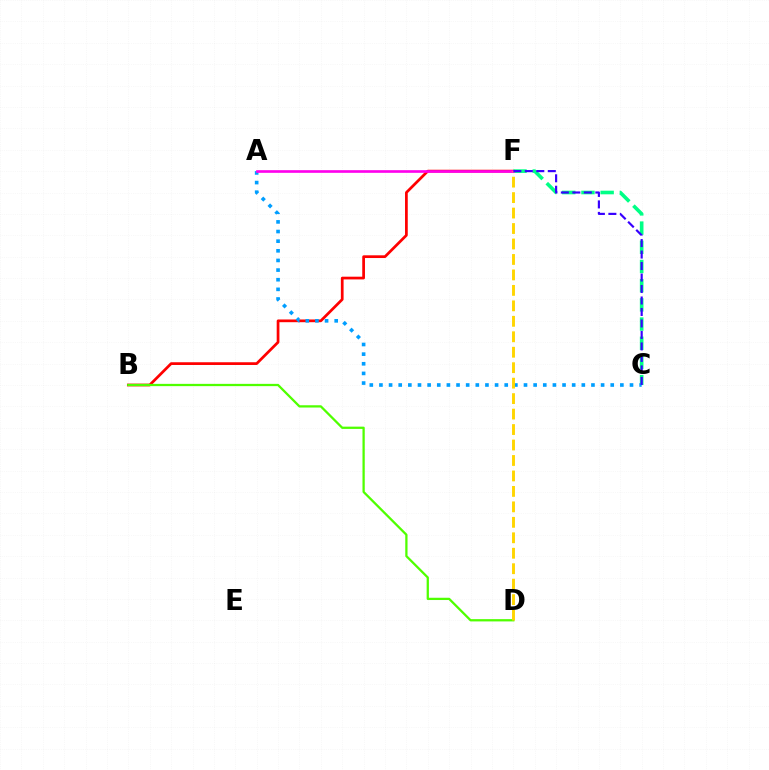{('B', 'F'): [{'color': '#ff0000', 'line_style': 'solid', 'thickness': 1.96}], ('C', 'F'): [{'color': '#00ff86', 'line_style': 'dashed', 'thickness': 2.61}, {'color': '#3700ff', 'line_style': 'dashed', 'thickness': 1.56}], ('A', 'C'): [{'color': '#009eff', 'line_style': 'dotted', 'thickness': 2.62}], ('B', 'D'): [{'color': '#4fff00', 'line_style': 'solid', 'thickness': 1.64}], ('A', 'F'): [{'color': '#ff00ed', 'line_style': 'solid', 'thickness': 1.91}], ('D', 'F'): [{'color': '#ffd500', 'line_style': 'dashed', 'thickness': 2.1}]}